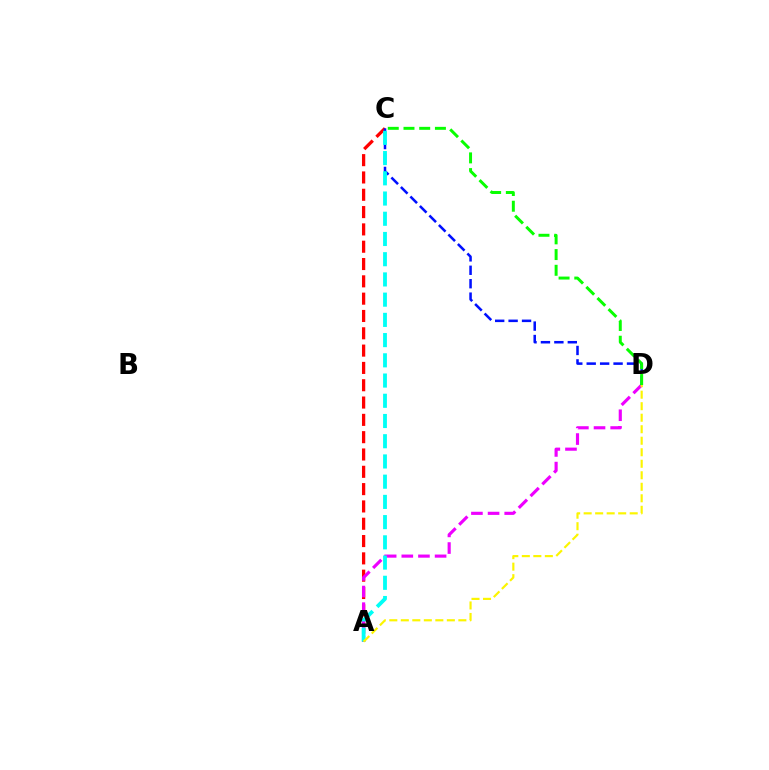{('A', 'C'): [{'color': '#ff0000', 'line_style': 'dashed', 'thickness': 2.35}, {'color': '#00fff6', 'line_style': 'dashed', 'thickness': 2.75}], ('A', 'D'): [{'color': '#ee00ff', 'line_style': 'dashed', 'thickness': 2.26}, {'color': '#fcf500', 'line_style': 'dashed', 'thickness': 1.56}], ('C', 'D'): [{'color': '#0010ff', 'line_style': 'dashed', 'thickness': 1.82}, {'color': '#08ff00', 'line_style': 'dashed', 'thickness': 2.14}]}